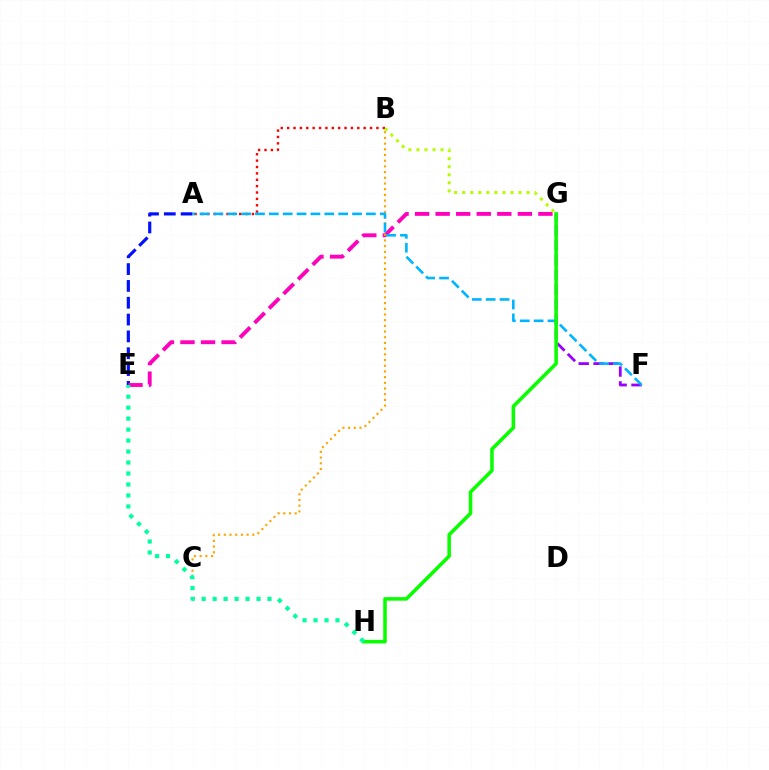{('A', 'B'): [{'color': '#ff0000', 'line_style': 'dotted', 'thickness': 1.73}], ('A', 'E'): [{'color': '#0010ff', 'line_style': 'dashed', 'thickness': 2.29}], ('F', 'G'): [{'color': '#9b00ff', 'line_style': 'dashed', 'thickness': 2.01}], ('E', 'G'): [{'color': '#ff00bd', 'line_style': 'dashed', 'thickness': 2.79}], ('B', 'G'): [{'color': '#b3ff00', 'line_style': 'dotted', 'thickness': 2.19}], ('B', 'C'): [{'color': '#ffa500', 'line_style': 'dotted', 'thickness': 1.55}], ('A', 'F'): [{'color': '#00b5ff', 'line_style': 'dashed', 'thickness': 1.88}], ('G', 'H'): [{'color': '#08ff00', 'line_style': 'solid', 'thickness': 2.55}], ('E', 'H'): [{'color': '#00ff9d', 'line_style': 'dotted', 'thickness': 2.98}]}